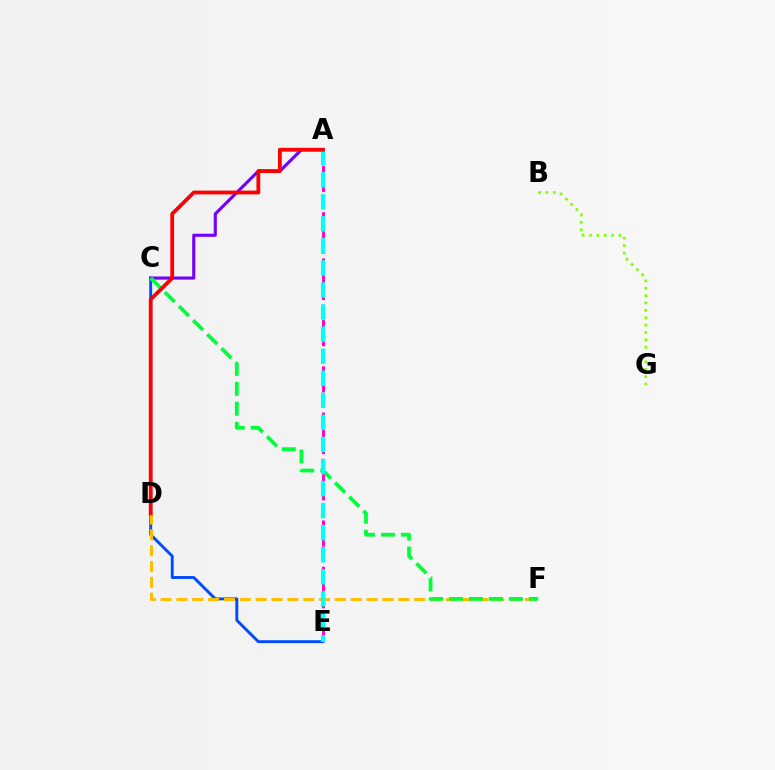{('A', 'C'): [{'color': '#7200ff', 'line_style': 'solid', 'thickness': 2.24}], ('B', 'G'): [{'color': '#84ff00', 'line_style': 'dotted', 'thickness': 2.0}], ('C', 'E'): [{'color': '#004bff', 'line_style': 'solid', 'thickness': 2.09}], ('D', 'F'): [{'color': '#ffbd00', 'line_style': 'dashed', 'thickness': 2.15}], ('C', 'F'): [{'color': '#00ff39', 'line_style': 'dashed', 'thickness': 2.71}], ('A', 'E'): [{'color': '#ff00cf', 'line_style': 'dashed', 'thickness': 2.09}, {'color': '#00fff6', 'line_style': 'dashed', 'thickness': 3.0}], ('A', 'D'): [{'color': '#ff0000', 'line_style': 'solid', 'thickness': 2.73}]}